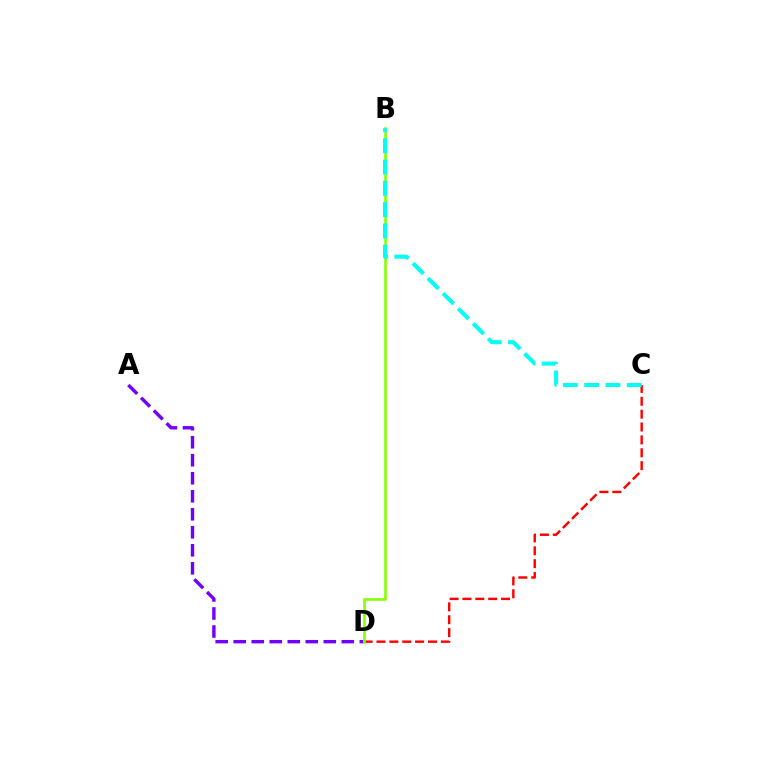{('C', 'D'): [{'color': '#ff0000', 'line_style': 'dashed', 'thickness': 1.75}], ('A', 'D'): [{'color': '#7200ff', 'line_style': 'dashed', 'thickness': 2.45}], ('B', 'D'): [{'color': '#84ff00', 'line_style': 'solid', 'thickness': 1.88}], ('B', 'C'): [{'color': '#00fff6', 'line_style': 'dashed', 'thickness': 2.89}]}